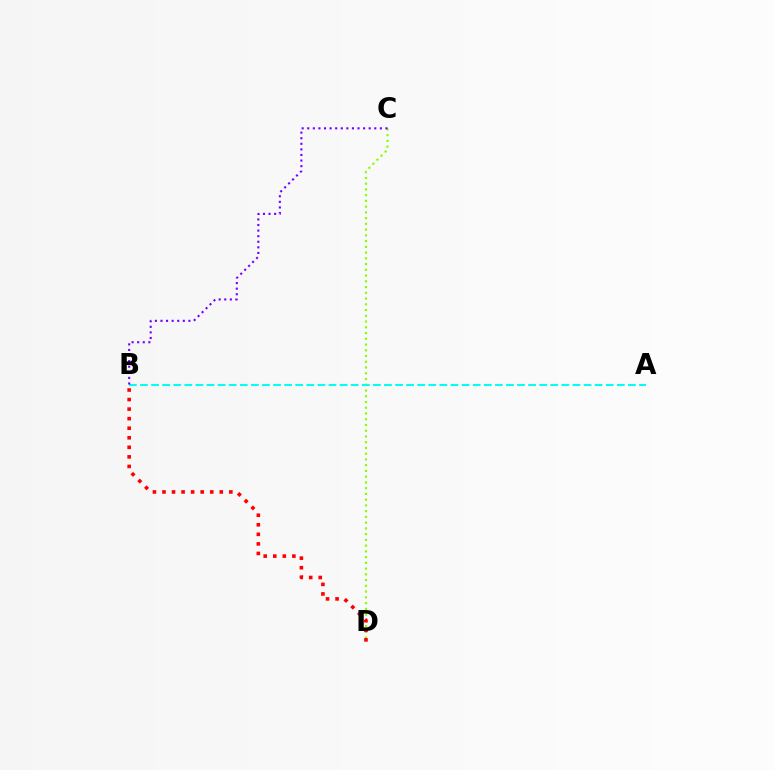{('C', 'D'): [{'color': '#84ff00', 'line_style': 'dotted', 'thickness': 1.56}], ('B', 'D'): [{'color': '#ff0000', 'line_style': 'dotted', 'thickness': 2.6}], ('A', 'B'): [{'color': '#00fff6', 'line_style': 'dashed', 'thickness': 1.51}], ('B', 'C'): [{'color': '#7200ff', 'line_style': 'dotted', 'thickness': 1.52}]}